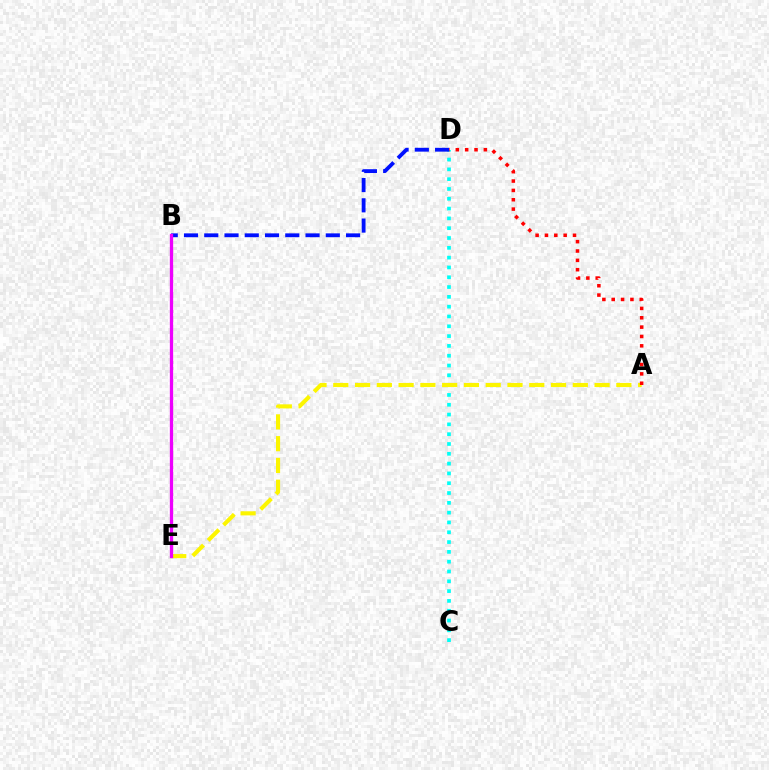{('C', 'D'): [{'color': '#00fff6', 'line_style': 'dotted', 'thickness': 2.66}], ('A', 'E'): [{'color': '#fcf500', 'line_style': 'dashed', 'thickness': 2.96}], ('B', 'D'): [{'color': '#0010ff', 'line_style': 'dashed', 'thickness': 2.75}], ('B', 'E'): [{'color': '#08ff00', 'line_style': 'dashed', 'thickness': 2.14}, {'color': '#ee00ff', 'line_style': 'solid', 'thickness': 2.37}], ('A', 'D'): [{'color': '#ff0000', 'line_style': 'dotted', 'thickness': 2.54}]}